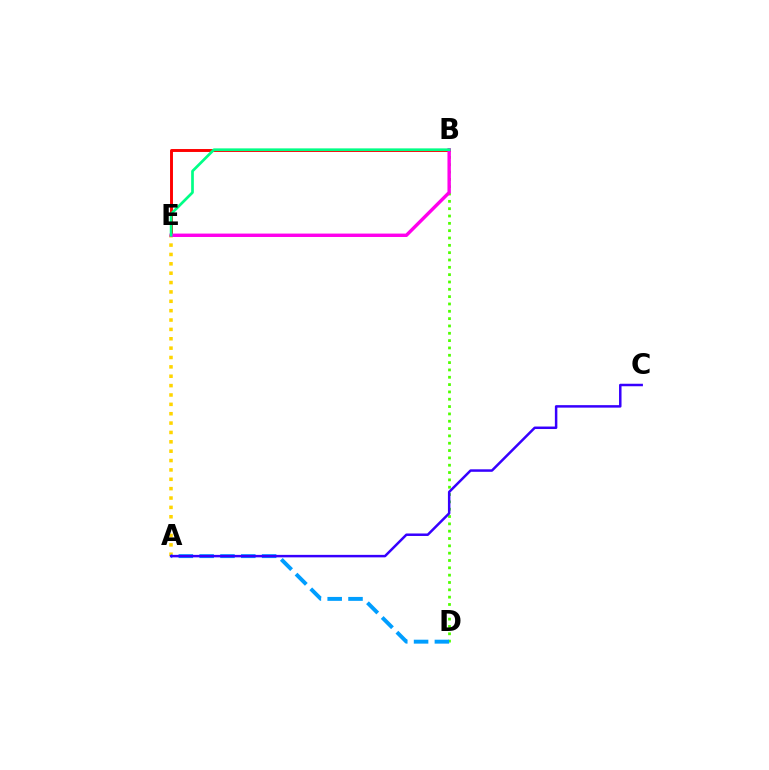{('A', 'E'): [{'color': '#ffd500', 'line_style': 'dotted', 'thickness': 2.55}], ('B', 'D'): [{'color': '#4fff00', 'line_style': 'dotted', 'thickness': 1.99}], ('B', 'E'): [{'color': '#ff0000', 'line_style': 'solid', 'thickness': 2.1}, {'color': '#ff00ed', 'line_style': 'solid', 'thickness': 2.45}, {'color': '#00ff86', 'line_style': 'solid', 'thickness': 1.95}], ('A', 'D'): [{'color': '#009eff', 'line_style': 'dashed', 'thickness': 2.83}], ('A', 'C'): [{'color': '#3700ff', 'line_style': 'solid', 'thickness': 1.79}]}